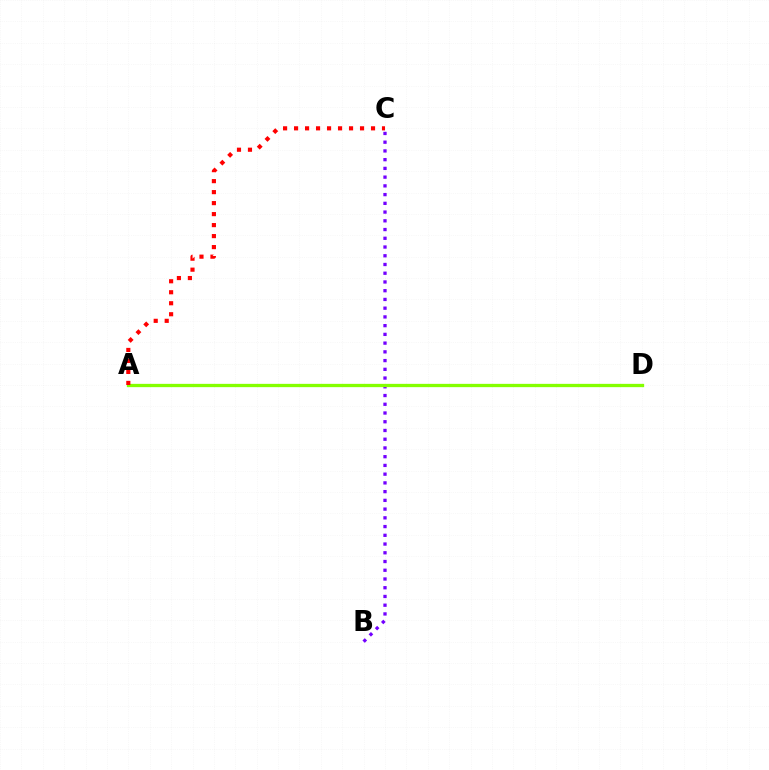{('B', 'C'): [{'color': '#7200ff', 'line_style': 'dotted', 'thickness': 2.37}], ('A', 'D'): [{'color': '#00fff6', 'line_style': 'dotted', 'thickness': 1.93}, {'color': '#84ff00', 'line_style': 'solid', 'thickness': 2.37}], ('A', 'C'): [{'color': '#ff0000', 'line_style': 'dotted', 'thickness': 2.99}]}